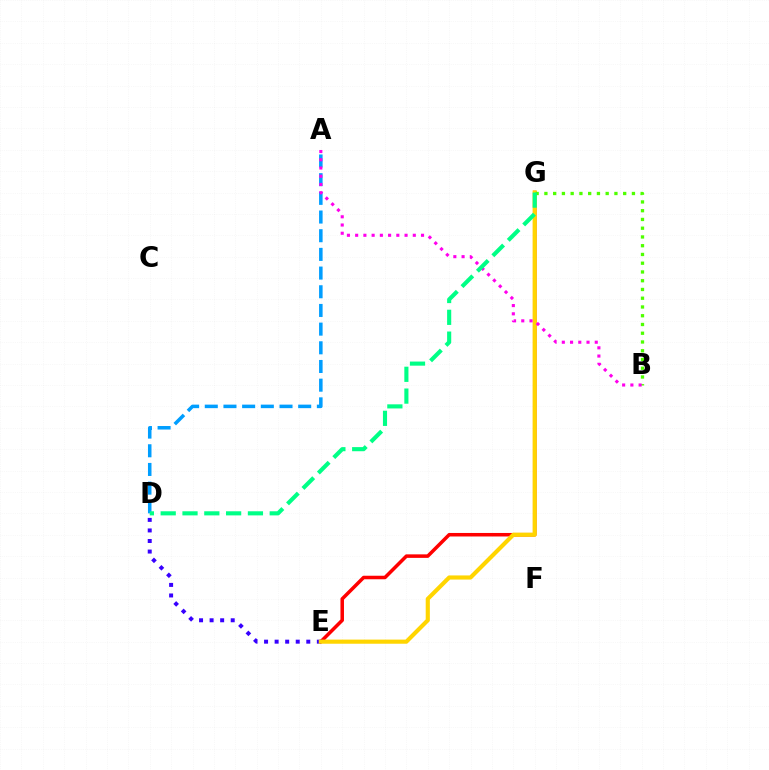{('A', 'D'): [{'color': '#009eff', 'line_style': 'dashed', 'thickness': 2.54}], ('E', 'G'): [{'color': '#ff0000', 'line_style': 'solid', 'thickness': 2.53}, {'color': '#ffd500', 'line_style': 'solid', 'thickness': 2.98}], ('D', 'E'): [{'color': '#3700ff', 'line_style': 'dotted', 'thickness': 2.87}], ('B', 'G'): [{'color': '#4fff00', 'line_style': 'dotted', 'thickness': 2.38}], ('A', 'B'): [{'color': '#ff00ed', 'line_style': 'dotted', 'thickness': 2.24}], ('D', 'G'): [{'color': '#00ff86', 'line_style': 'dashed', 'thickness': 2.96}]}